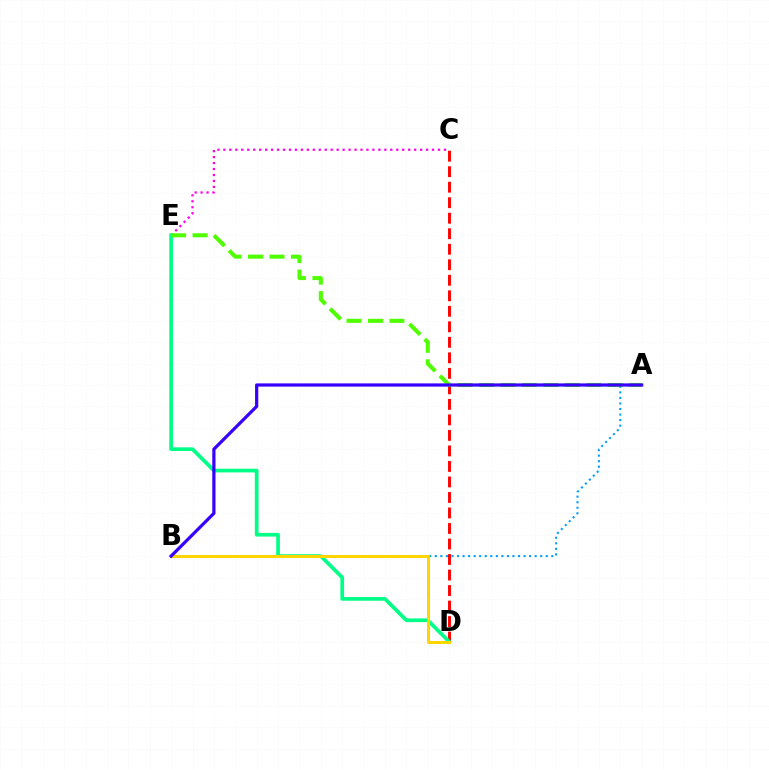{('C', 'D'): [{'color': '#ff0000', 'line_style': 'dashed', 'thickness': 2.11}], ('A', 'B'): [{'color': '#009eff', 'line_style': 'dotted', 'thickness': 1.51}, {'color': '#3700ff', 'line_style': 'solid', 'thickness': 2.32}], ('C', 'E'): [{'color': '#ff00ed', 'line_style': 'dotted', 'thickness': 1.62}], ('D', 'E'): [{'color': '#00ff86', 'line_style': 'solid', 'thickness': 2.66}], ('A', 'E'): [{'color': '#4fff00', 'line_style': 'dashed', 'thickness': 2.91}], ('B', 'D'): [{'color': '#ffd500', 'line_style': 'solid', 'thickness': 2.15}]}